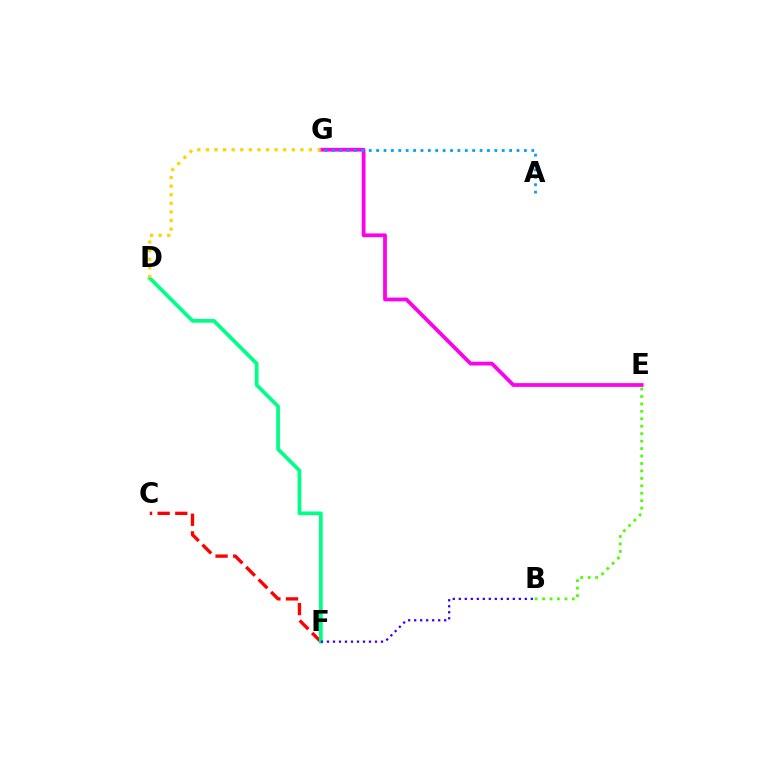{('E', 'G'): [{'color': '#ff00ed', 'line_style': 'solid', 'thickness': 2.71}], ('A', 'G'): [{'color': '#009eff', 'line_style': 'dotted', 'thickness': 2.01}], ('B', 'E'): [{'color': '#4fff00', 'line_style': 'dotted', 'thickness': 2.02}], ('C', 'F'): [{'color': '#ff0000', 'line_style': 'dashed', 'thickness': 2.4}], ('D', 'F'): [{'color': '#00ff86', 'line_style': 'solid', 'thickness': 2.69}], ('B', 'F'): [{'color': '#3700ff', 'line_style': 'dotted', 'thickness': 1.63}], ('D', 'G'): [{'color': '#ffd500', 'line_style': 'dotted', 'thickness': 2.33}]}